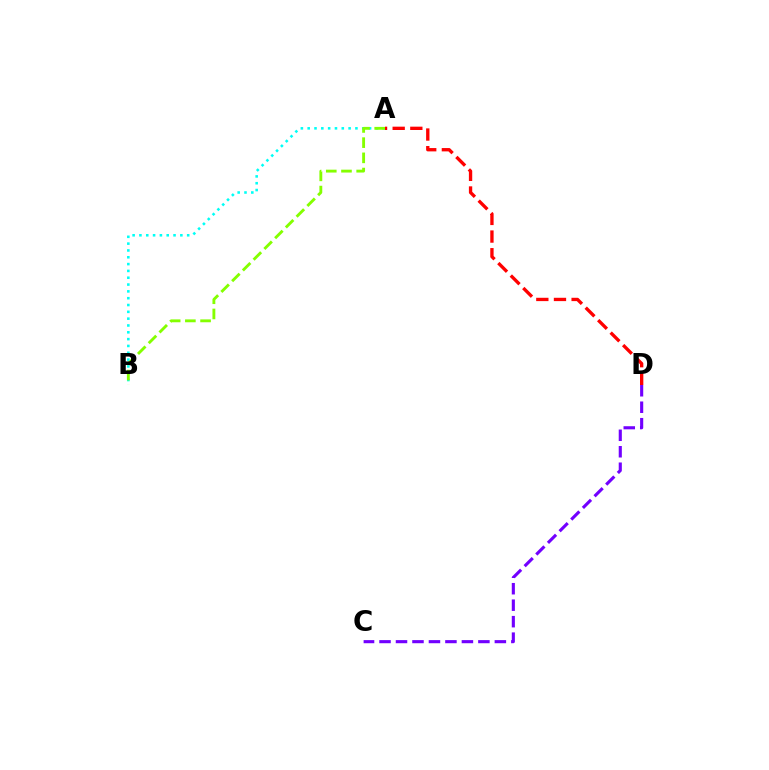{('A', 'B'): [{'color': '#00fff6', 'line_style': 'dotted', 'thickness': 1.85}, {'color': '#84ff00', 'line_style': 'dashed', 'thickness': 2.06}], ('A', 'D'): [{'color': '#ff0000', 'line_style': 'dashed', 'thickness': 2.4}], ('C', 'D'): [{'color': '#7200ff', 'line_style': 'dashed', 'thickness': 2.24}]}